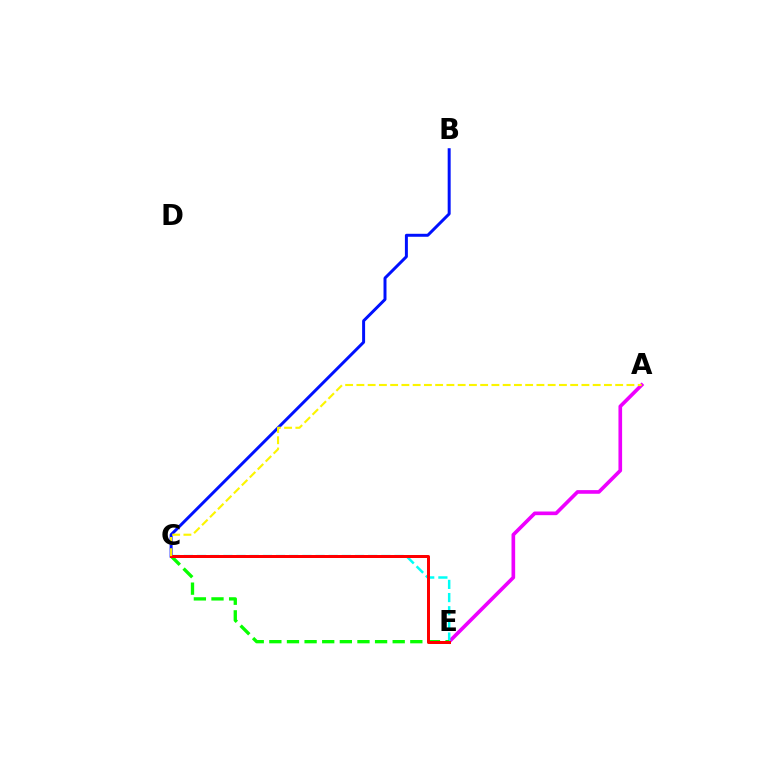{('A', 'E'): [{'color': '#ee00ff', 'line_style': 'solid', 'thickness': 2.63}], ('C', 'E'): [{'color': '#00fff6', 'line_style': 'dashed', 'thickness': 1.79}, {'color': '#08ff00', 'line_style': 'dashed', 'thickness': 2.39}, {'color': '#ff0000', 'line_style': 'solid', 'thickness': 2.15}], ('B', 'C'): [{'color': '#0010ff', 'line_style': 'solid', 'thickness': 2.14}], ('A', 'C'): [{'color': '#fcf500', 'line_style': 'dashed', 'thickness': 1.53}]}